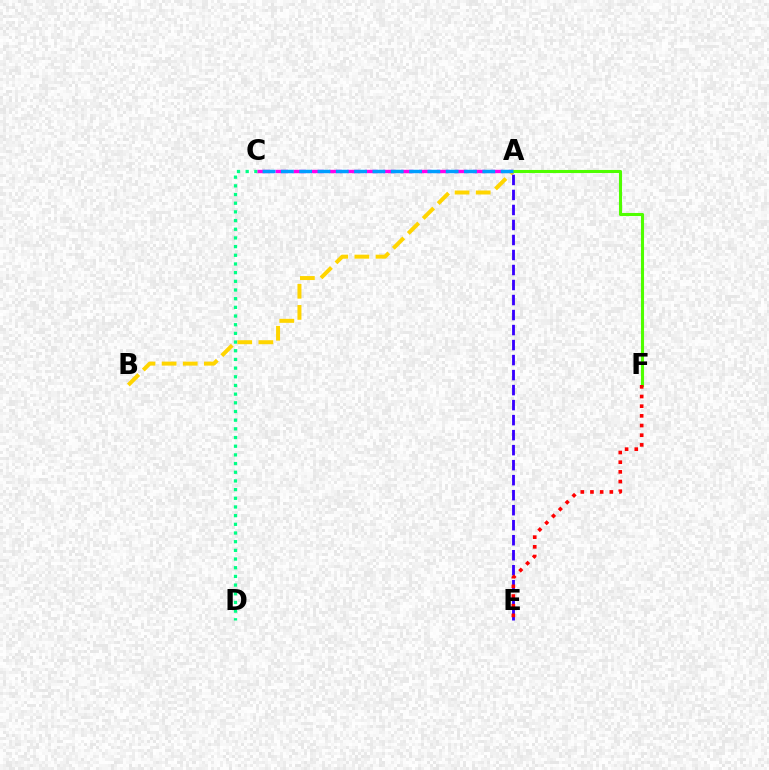{('C', 'D'): [{'color': '#00ff86', 'line_style': 'dotted', 'thickness': 2.36}], ('A', 'C'): [{'color': '#ff00ed', 'line_style': 'dashed', 'thickness': 2.44}, {'color': '#009eff', 'line_style': 'dashed', 'thickness': 2.49}], ('A', 'B'): [{'color': '#ffd500', 'line_style': 'dashed', 'thickness': 2.87}], ('A', 'E'): [{'color': '#3700ff', 'line_style': 'dashed', 'thickness': 2.04}], ('A', 'F'): [{'color': '#4fff00', 'line_style': 'solid', 'thickness': 2.22}], ('E', 'F'): [{'color': '#ff0000', 'line_style': 'dotted', 'thickness': 2.63}]}